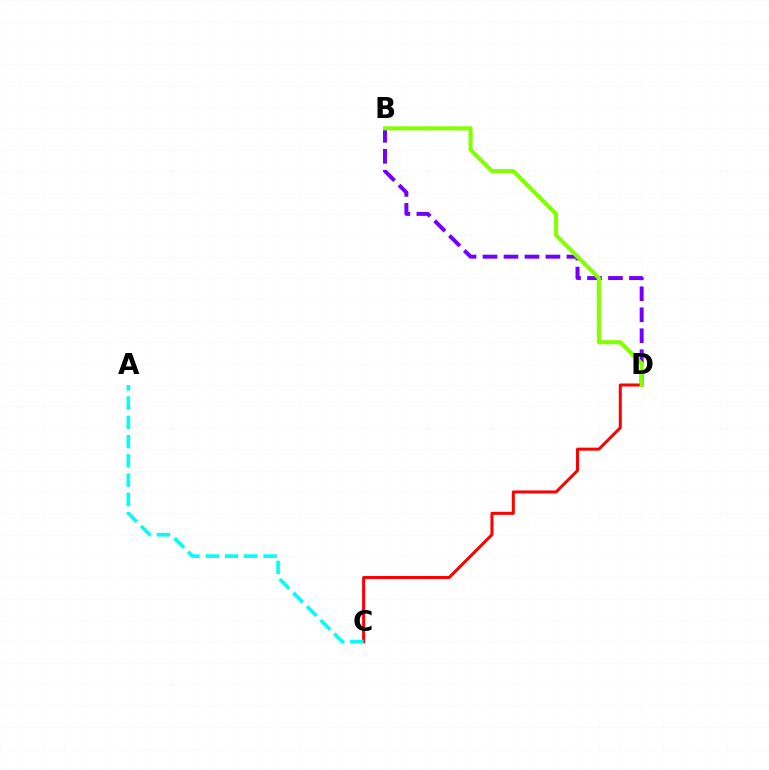{('C', 'D'): [{'color': '#ff0000', 'line_style': 'solid', 'thickness': 2.17}], ('B', 'D'): [{'color': '#7200ff', 'line_style': 'dashed', 'thickness': 2.85}, {'color': '#84ff00', 'line_style': 'solid', 'thickness': 2.94}], ('A', 'C'): [{'color': '#00fff6', 'line_style': 'dashed', 'thickness': 2.62}]}